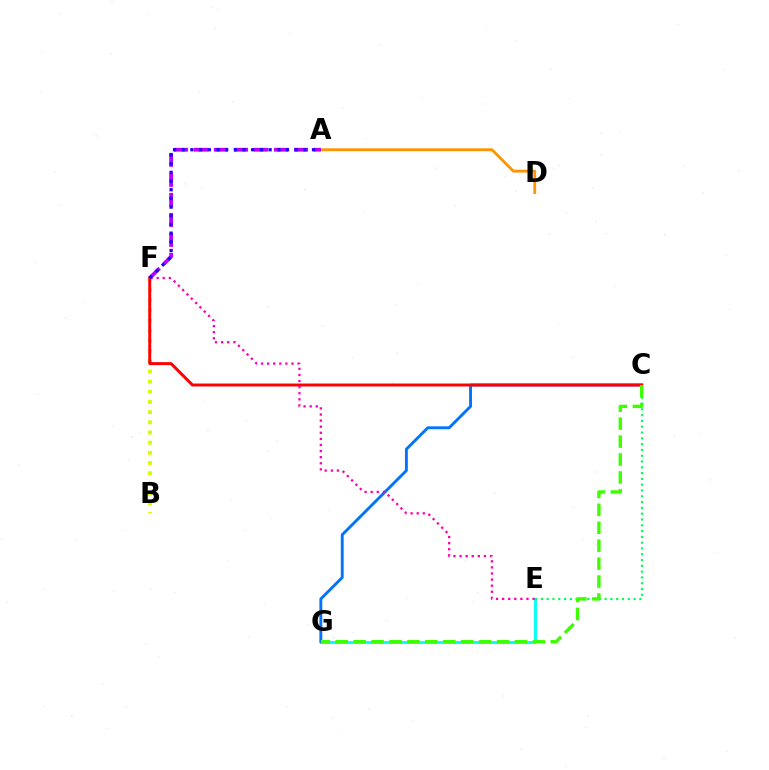{('E', 'G'): [{'color': '#00fff6', 'line_style': 'solid', 'thickness': 2.08}], ('C', 'E'): [{'color': '#00ff5c', 'line_style': 'dotted', 'thickness': 1.57}], ('B', 'F'): [{'color': '#d1ff00', 'line_style': 'dotted', 'thickness': 2.76}], ('A', 'D'): [{'color': '#ff9400', 'line_style': 'solid', 'thickness': 2.02}], ('C', 'G'): [{'color': '#0074ff', 'line_style': 'solid', 'thickness': 2.08}, {'color': '#3dff00', 'line_style': 'dashed', 'thickness': 2.44}], ('A', 'F'): [{'color': '#b900ff', 'line_style': 'dashed', 'thickness': 2.72}, {'color': '#2500ff', 'line_style': 'dotted', 'thickness': 2.36}], ('C', 'F'): [{'color': '#ff0000', 'line_style': 'solid', 'thickness': 2.12}], ('E', 'F'): [{'color': '#ff00ac', 'line_style': 'dotted', 'thickness': 1.66}]}